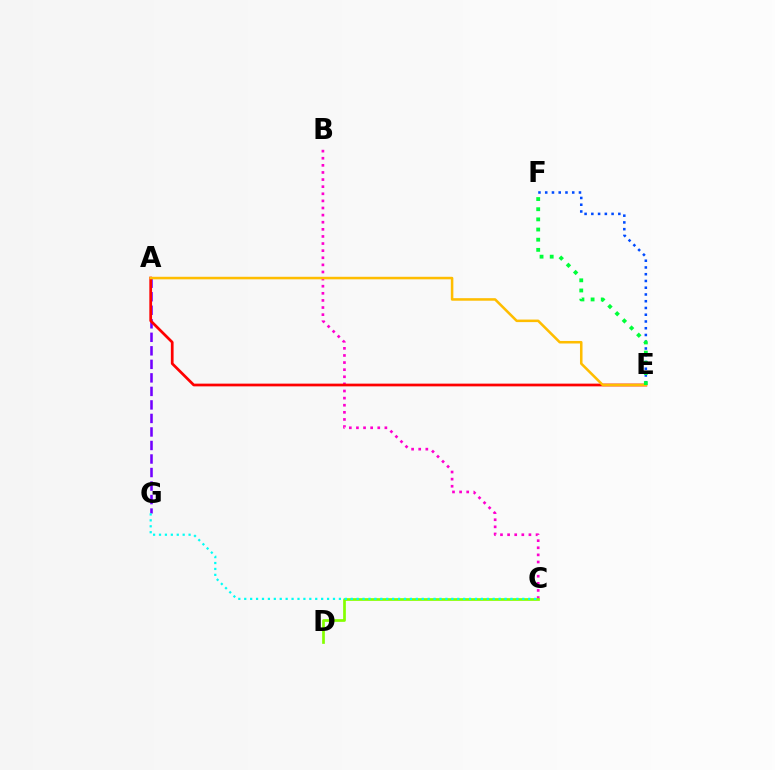{('B', 'C'): [{'color': '#ff00cf', 'line_style': 'dotted', 'thickness': 1.93}], ('A', 'G'): [{'color': '#7200ff', 'line_style': 'dashed', 'thickness': 1.84}], ('E', 'F'): [{'color': '#004bff', 'line_style': 'dotted', 'thickness': 1.83}, {'color': '#00ff39', 'line_style': 'dotted', 'thickness': 2.76}], ('A', 'E'): [{'color': '#ff0000', 'line_style': 'solid', 'thickness': 1.96}, {'color': '#ffbd00', 'line_style': 'solid', 'thickness': 1.83}], ('C', 'D'): [{'color': '#84ff00', 'line_style': 'solid', 'thickness': 1.94}], ('C', 'G'): [{'color': '#00fff6', 'line_style': 'dotted', 'thickness': 1.61}]}